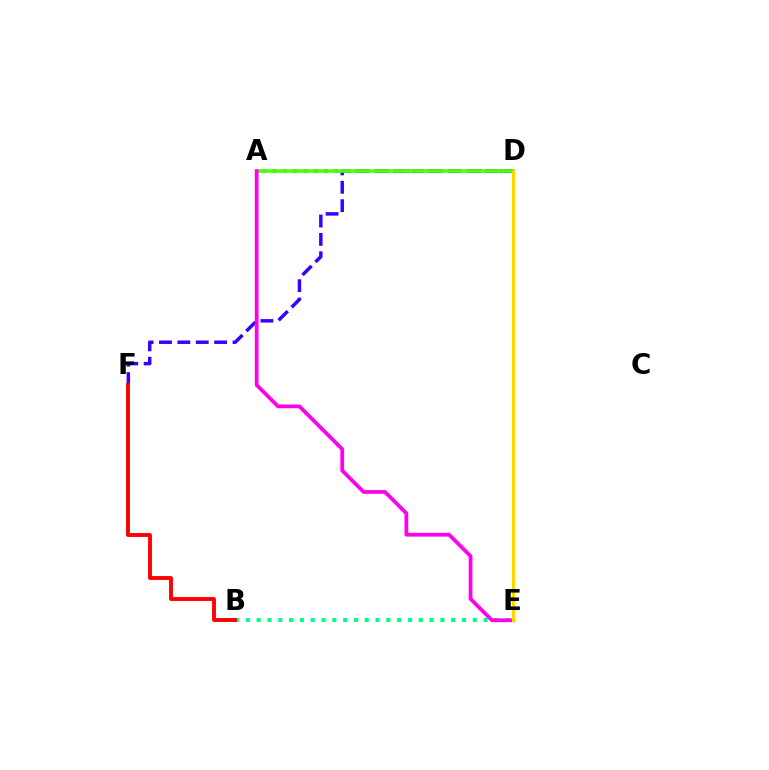{('D', 'F'): [{'color': '#3700ff', 'line_style': 'dashed', 'thickness': 2.5}], ('A', 'D'): [{'color': '#009eff', 'line_style': 'dotted', 'thickness': 2.79}, {'color': '#4fff00', 'line_style': 'solid', 'thickness': 2.56}], ('B', 'E'): [{'color': '#00ff86', 'line_style': 'dotted', 'thickness': 2.94}], ('B', 'F'): [{'color': '#ff0000', 'line_style': 'solid', 'thickness': 2.79}], ('A', 'E'): [{'color': '#ff00ed', 'line_style': 'solid', 'thickness': 2.71}], ('D', 'E'): [{'color': '#ffd500', 'line_style': 'solid', 'thickness': 2.25}]}